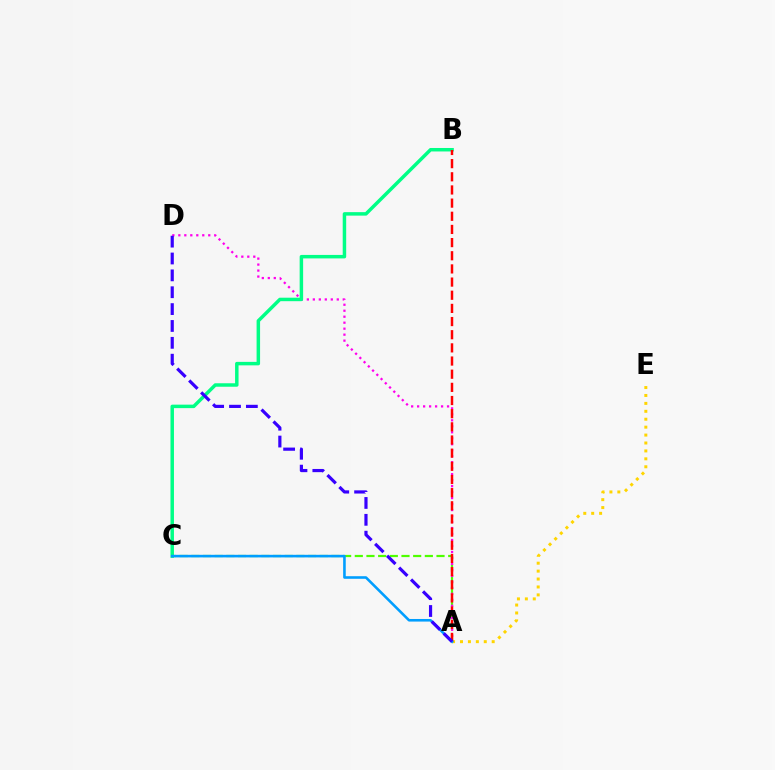{('A', 'E'): [{'color': '#ffd500', 'line_style': 'dotted', 'thickness': 2.15}], ('A', 'C'): [{'color': '#4fff00', 'line_style': 'dashed', 'thickness': 1.59}, {'color': '#009eff', 'line_style': 'solid', 'thickness': 1.87}], ('A', 'D'): [{'color': '#ff00ed', 'line_style': 'dotted', 'thickness': 1.63}, {'color': '#3700ff', 'line_style': 'dashed', 'thickness': 2.29}], ('B', 'C'): [{'color': '#00ff86', 'line_style': 'solid', 'thickness': 2.5}], ('A', 'B'): [{'color': '#ff0000', 'line_style': 'dashed', 'thickness': 1.79}]}